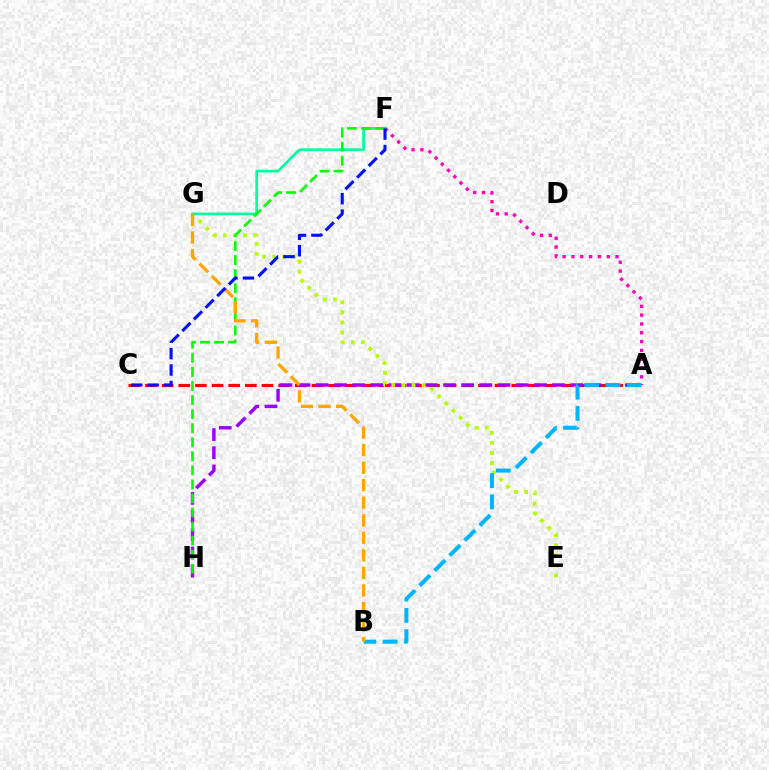{('A', 'C'): [{'color': '#ff0000', 'line_style': 'dashed', 'thickness': 2.26}], ('A', 'H'): [{'color': '#9b00ff', 'line_style': 'dashed', 'thickness': 2.47}], ('A', 'F'): [{'color': '#ff00bd', 'line_style': 'dotted', 'thickness': 2.4}], ('E', 'G'): [{'color': '#b3ff00', 'line_style': 'dotted', 'thickness': 2.75}], ('F', 'G'): [{'color': '#00ff9d', 'line_style': 'solid', 'thickness': 1.94}], ('A', 'B'): [{'color': '#00b5ff', 'line_style': 'dashed', 'thickness': 2.89}], ('F', 'H'): [{'color': '#08ff00', 'line_style': 'dashed', 'thickness': 1.91}], ('B', 'G'): [{'color': '#ffa500', 'line_style': 'dashed', 'thickness': 2.38}], ('C', 'F'): [{'color': '#0010ff', 'line_style': 'dashed', 'thickness': 2.24}]}